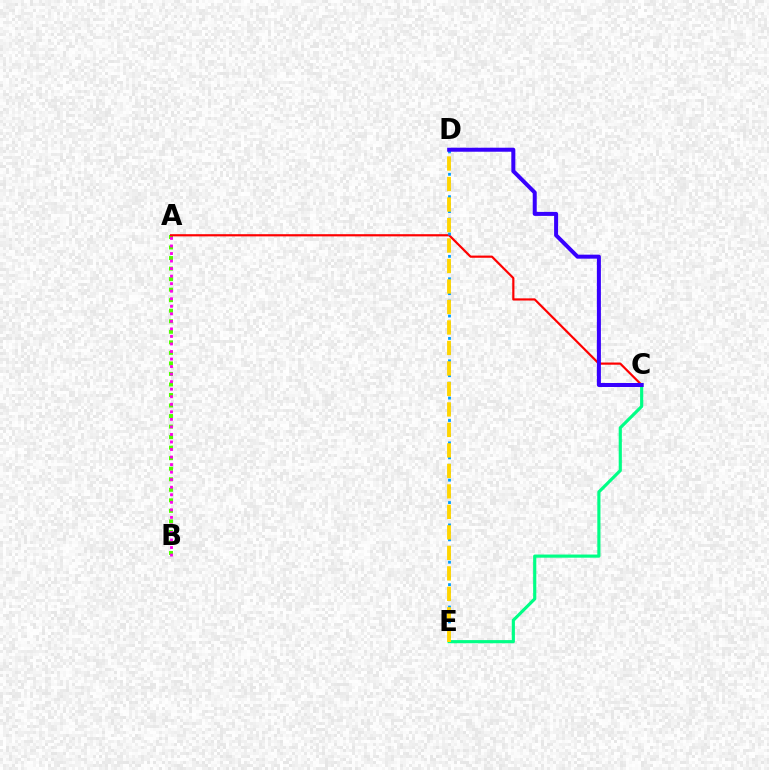{('A', 'B'): [{'color': '#4fff00', 'line_style': 'dotted', 'thickness': 2.86}, {'color': '#ff00ed', 'line_style': 'dotted', 'thickness': 2.05}], ('C', 'E'): [{'color': '#00ff86', 'line_style': 'solid', 'thickness': 2.27}], ('A', 'C'): [{'color': '#ff0000', 'line_style': 'solid', 'thickness': 1.58}], ('D', 'E'): [{'color': '#009eff', 'line_style': 'dotted', 'thickness': 2.03}, {'color': '#ffd500', 'line_style': 'dashed', 'thickness': 2.78}], ('C', 'D'): [{'color': '#3700ff', 'line_style': 'solid', 'thickness': 2.89}]}